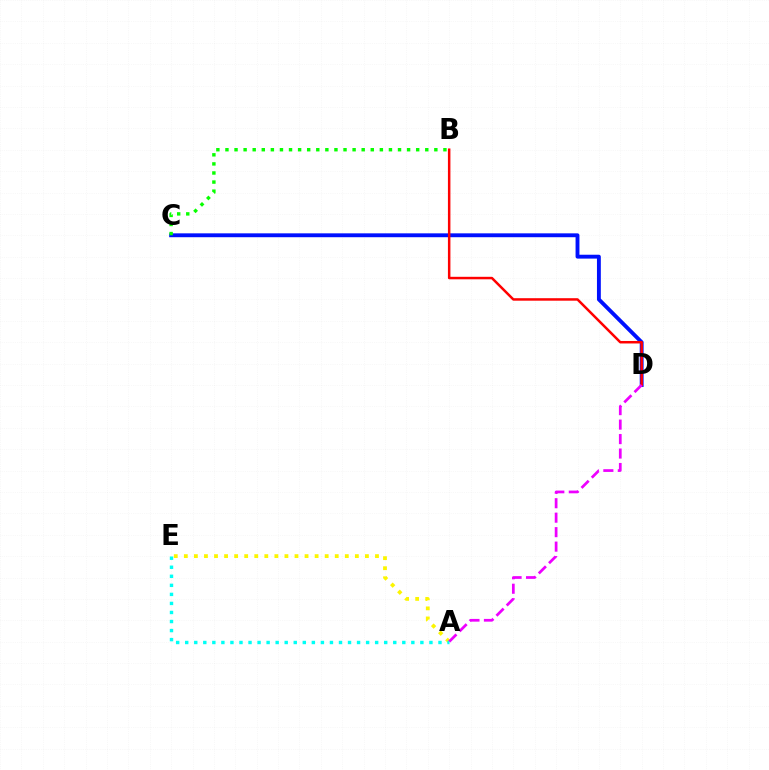{('C', 'D'): [{'color': '#0010ff', 'line_style': 'solid', 'thickness': 2.79}], ('A', 'E'): [{'color': '#fcf500', 'line_style': 'dotted', 'thickness': 2.73}, {'color': '#00fff6', 'line_style': 'dotted', 'thickness': 2.46}], ('B', 'D'): [{'color': '#ff0000', 'line_style': 'solid', 'thickness': 1.8}], ('A', 'D'): [{'color': '#ee00ff', 'line_style': 'dashed', 'thickness': 1.97}], ('B', 'C'): [{'color': '#08ff00', 'line_style': 'dotted', 'thickness': 2.47}]}